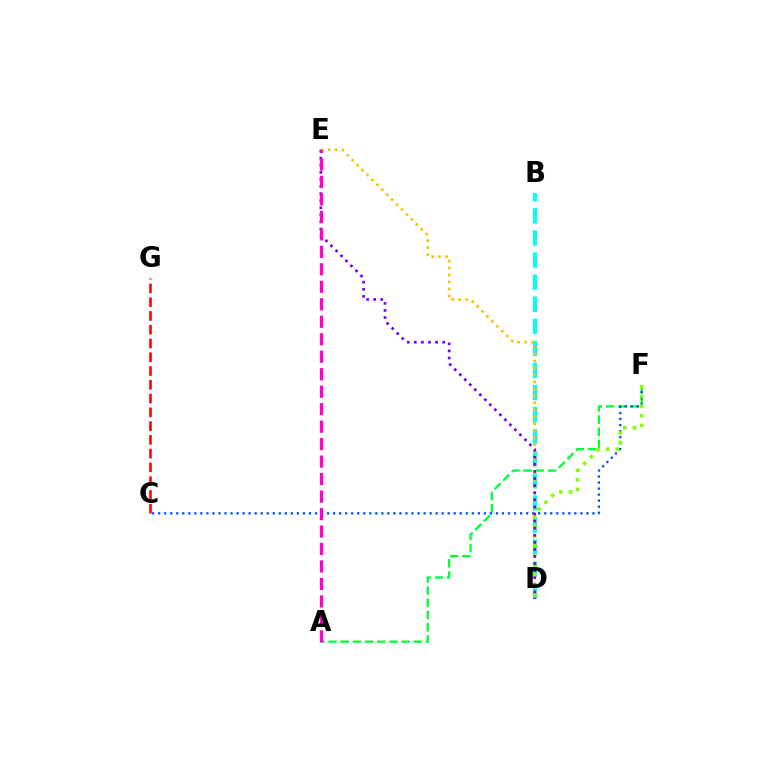{('A', 'F'): [{'color': '#00ff39', 'line_style': 'dashed', 'thickness': 1.66}], ('C', 'F'): [{'color': '#004bff', 'line_style': 'dotted', 'thickness': 1.64}], ('B', 'D'): [{'color': '#00fff6', 'line_style': 'dashed', 'thickness': 3.0}], ('C', 'G'): [{'color': '#ff0000', 'line_style': 'dashed', 'thickness': 1.87}], ('D', 'F'): [{'color': '#84ff00', 'line_style': 'dotted', 'thickness': 2.62}], ('D', 'E'): [{'color': '#ffbd00', 'line_style': 'dotted', 'thickness': 1.89}, {'color': '#7200ff', 'line_style': 'dotted', 'thickness': 1.93}], ('A', 'E'): [{'color': '#ff00cf', 'line_style': 'dashed', 'thickness': 2.37}]}